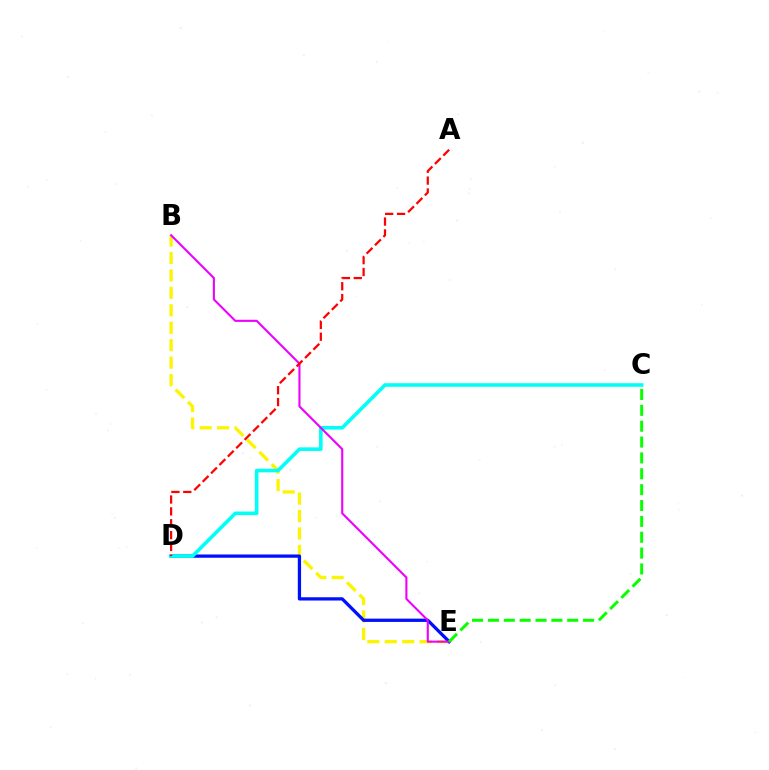{('B', 'E'): [{'color': '#fcf500', 'line_style': 'dashed', 'thickness': 2.37}, {'color': '#ee00ff', 'line_style': 'solid', 'thickness': 1.51}], ('D', 'E'): [{'color': '#0010ff', 'line_style': 'solid', 'thickness': 2.35}], ('C', 'D'): [{'color': '#00fff6', 'line_style': 'solid', 'thickness': 2.6}], ('A', 'D'): [{'color': '#ff0000', 'line_style': 'dashed', 'thickness': 1.61}], ('C', 'E'): [{'color': '#08ff00', 'line_style': 'dashed', 'thickness': 2.15}]}